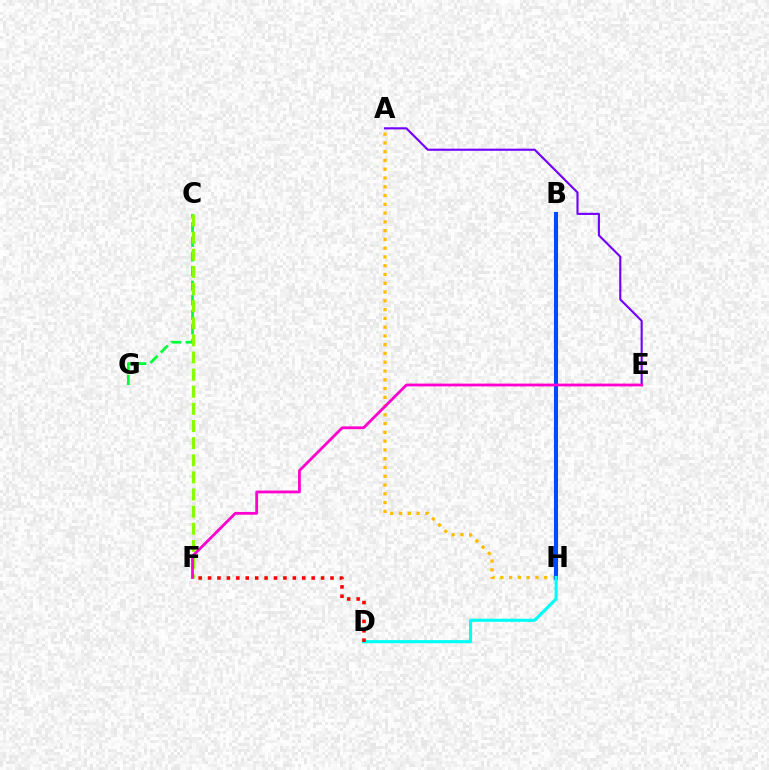{('A', 'E'): [{'color': '#7200ff', 'line_style': 'solid', 'thickness': 1.53}], ('A', 'H'): [{'color': '#ffbd00', 'line_style': 'dotted', 'thickness': 2.38}], ('B', 'H'): [{'color': '#004bff', 'line_style': 'solid', 'thickness': 2.94}], ('C', 'G'): [{'color': '#00ff39', 'line_style': 'dashed', 'thickness': 1.98}], ('D', 'H'): [{'color': '#00fff6', 'line_style': 'solid', 'thickness': 2.24}], ('C', 'F'): [{'color': '#84ff00', 'line_style': 'dashed', 'thickness': 2.33}], ('D', 'F'): [{'color': '#ff0000', 'line_style': 'dotted', 'thickness': 2.56}], ('E', 'F'): [{'color': '#ff00cf', 'line_style': 'solid', 'thickness': 2.01}]}